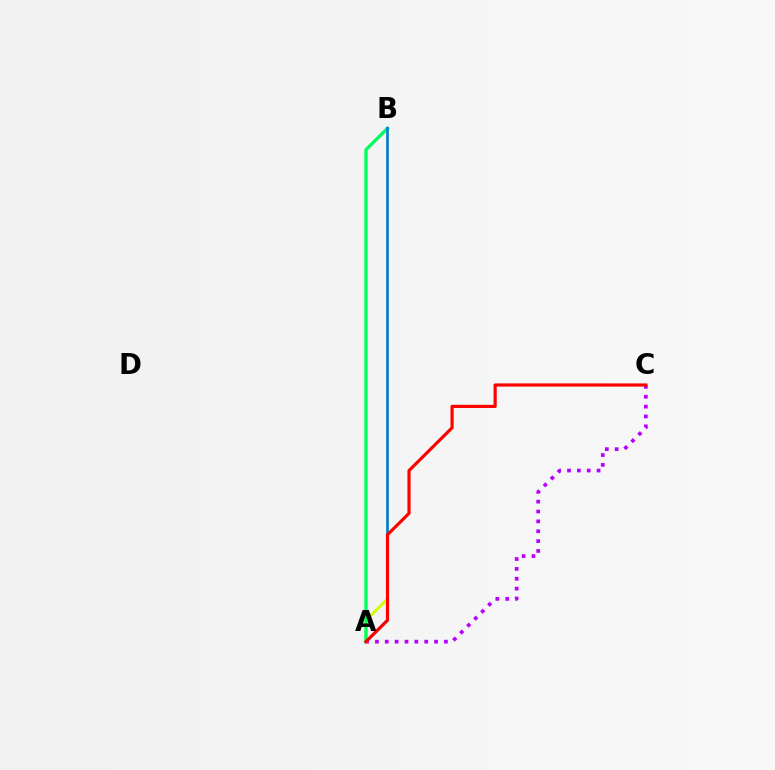{('A', 'C'): [{'color': '#b900ff', 'line_style': 'dotted', 'thickness': 2.68}, {'color': '#ff0000', 'line_style': 'solid', 'thickness': 2.28}], ('A', 'B'): [{'color': '#d1ff00', 'line_style': 'solid', 'thickness': 2.09}, {'color': '#00ff5c', 'line_style': 'solid', 'thickness': 2.38}, {'color': '#0074ff', 'line_style': 'solid', 'thickness': 1.87}]}